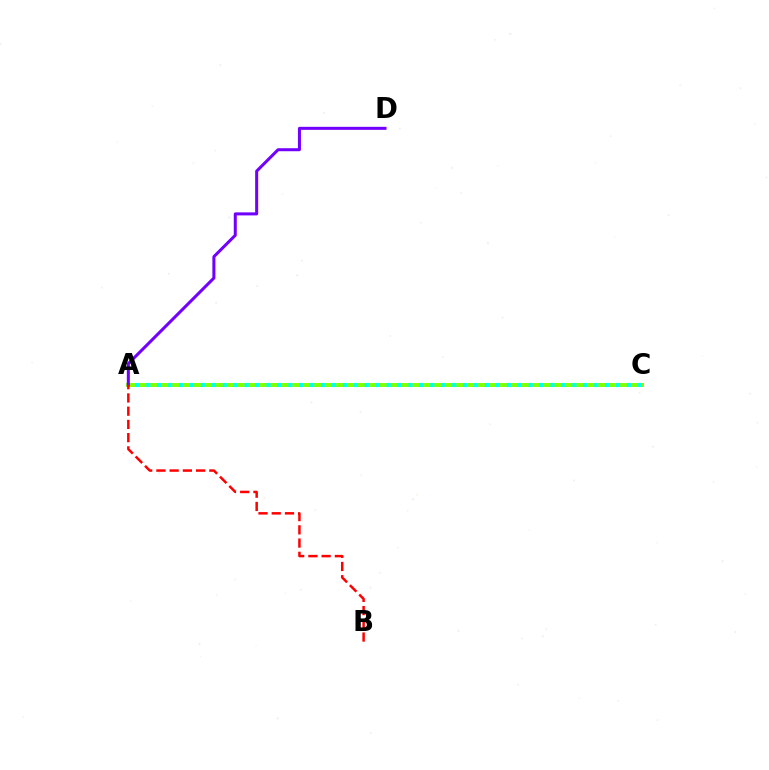{('A', 'C'): [{'color': '#84ff00', 'line_style': 'solid', 'thickness': 2.86}, {'color': '#00fff6', 'line_style': 'dotted', 'thickness': 2.97}], ('A', 'D'): [{'color': '#7200ff', 'line_style': 'solid', 'thickness': 2.18}], ('A', 'B'): [{'color': '#ff0000', 'line_style': 'dashed', 'thickness': 1.8}]}